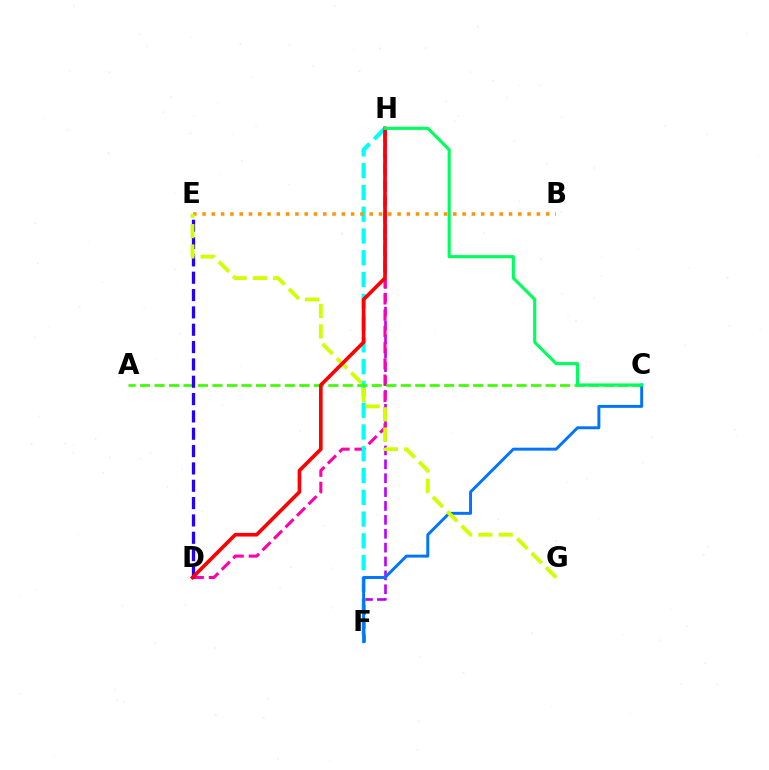{('F', 'H'): [{'color': '#b900ff', 'line_style': 'dashed', 'thickness': 1.89}, {'color': '#00fff6', 'line_style': 'dashed', 'thickness': 2.96}], ('D', 'H'): [{'color': '#ff00ac', 'line_style': 'dashed', 'thickness': 2.21}, {'color': '#ff0000', 'line_style': 'solid', 'thickness': 2.61}], ('A', 'C'): [{'color': '#3dff00', 'line_style': 'dashed', 'thickness': 1.97}], ('B', 'E'): [{'color': '#ff9400', 'line_style': 'dotted', 'thickness': 2.52}], ('C', 'F'): [{'color': '#0074ff', 'line_style': 'solid', 'thickness': 2.12}], ('D', 'E'): [{'color': '#2500ff', 'line_style': 'dashed', 'thickness': 2.36}], ('E', 'G'): [{'color': '#d1ff00', 'line_style': 'dashed', 'thickness': 2.76}], ('C', 'H'): [{'color': '#00ff5c', 'line_style': 'solid', 'thickness': 2.25}]}